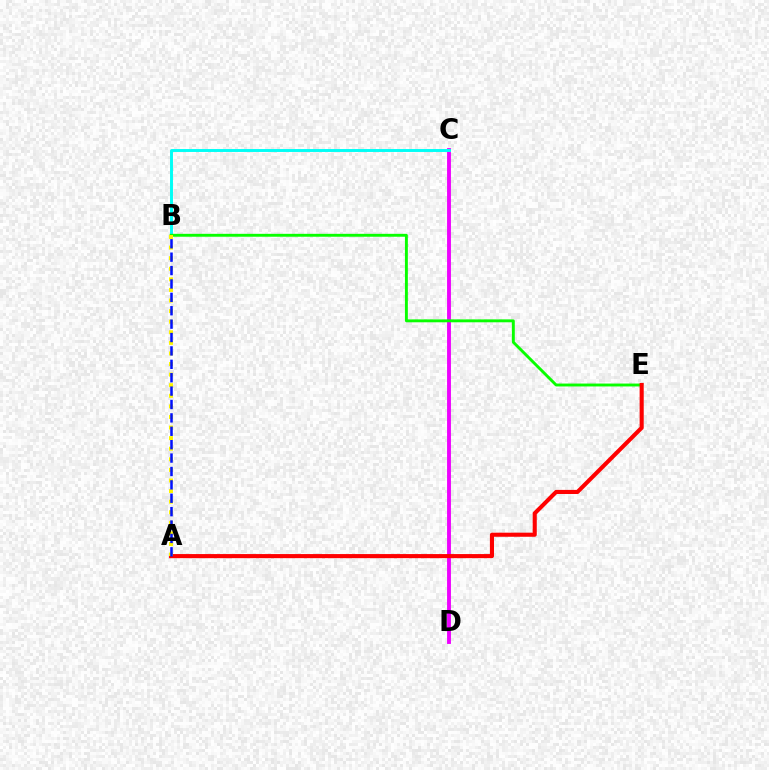{('C', 'D'): [{'color': '#ee00ff', 'line_style': 'solid', 'thickness': 2.79}], ('B', 'C'): [{'color': '#00fff6', 'line_style': 'solid', 'thickness': 2.11}], ('B', 'E'): [{'color': '#08ff00', 'line_style': 'solid', 'thickness': 2.09}], ('A', 'E'): [{'color': '#ff0000', 'line_style': 'solid', 'thickness': 2.95}], ('A', 'B'): [{'color': '#fcf500', 'line_style': 'dotted', 'thickness': 2.88}, {'color': '#0010ff', 'line_style': 'dashed', 'thickness': 1.82}]}